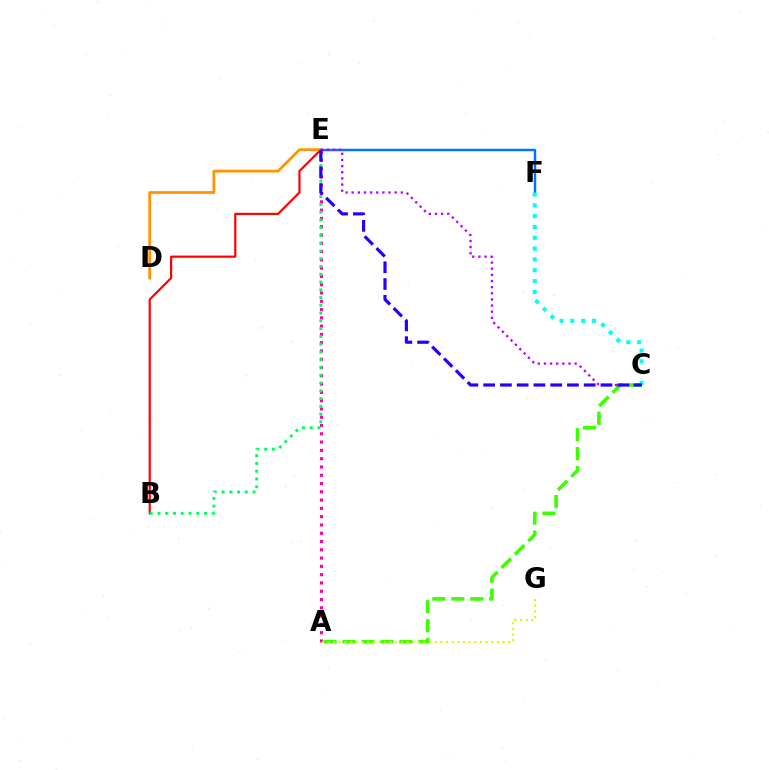{('E', 'F'): [{'color': '#0074ff', 'line_style': 'solid', 'thickness': 1.77}], ('A', 'C'): [{'color': '#3dff00', 'line_style': 'dashed', 'thickness': 2.57}], ('A', 'E'): [{'color': '#ff00ac', 'line_style': 'dotted', 'thickness': 2.25}], ('B', 'E'): [{'color': '#ff0000', 'line_style': 'solid', 'thickness': 1.57}, {'color': '#00ff5c', 'line_style': 'dotted', 'thickness': 2.11}], ('A', 'G'): [{'color': '#d1ff00', 'line_style': 'dotted', 'thickness': 1.53}], ('D', 'E'): [{'color': '#ff9400', 'line_style': 'solid', 'thickness': 2.02}], ('C', 'F'): [{'color': '#00fff6', 'line_style': 'dotted', 'thickness': 2.94}], ('C', 'E'): [{'color': '#b900ff', 'line_style': 'dotted', 'thickness': 1.67}, {'color': '#2500ff', 'line_style': 'dashed', 'thickness': 2.28}]}